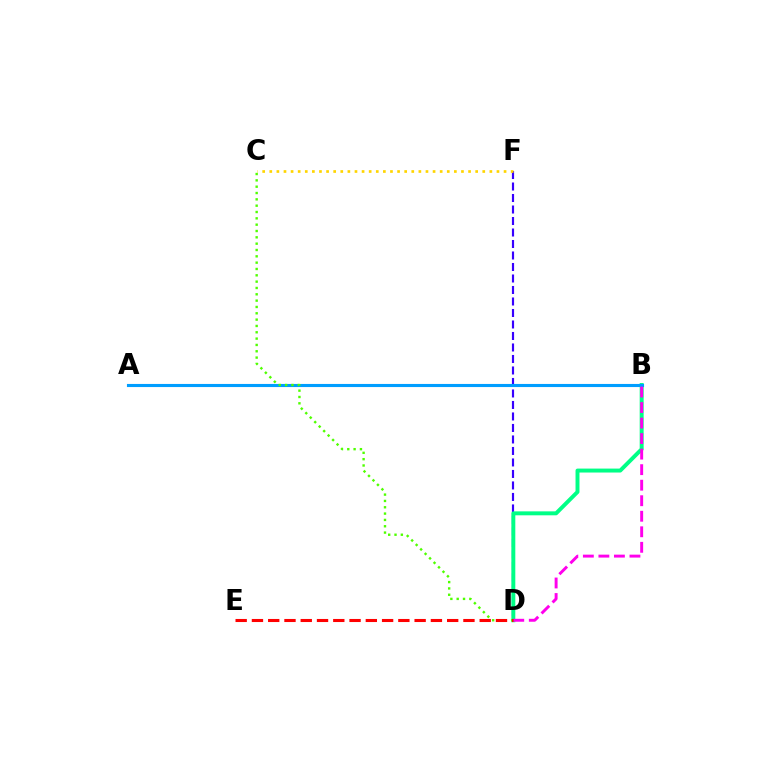{('D', 'F'): [{'color': '#3700ff', 'line_style': 'dashed', 'thickness': 1.56}], ('C', 'F'): [{'color': '#ffd500', 'line_style': 'dotted', 'thickness': 1.93}], ('B', 'D'): [{'color': '#00ff86', 'line_style': 'solid', 'thickness': 2.84}, {'color': '#ff00ed', 'line_style': 'dashed', 'thickness': 2.11}], ('A', 'B'): [{'color': '#009eff', 'line_style': 'solid', 'thickness': 2.24}], ('C', 'D'): [{'color': '#4fff00', 'line_style': 'dotted', 'thickness': 1.72}], ('D', 'E'): [{'color': '#ff0000', 'line_style': 'dashed', 'thickness': 2.21}]}